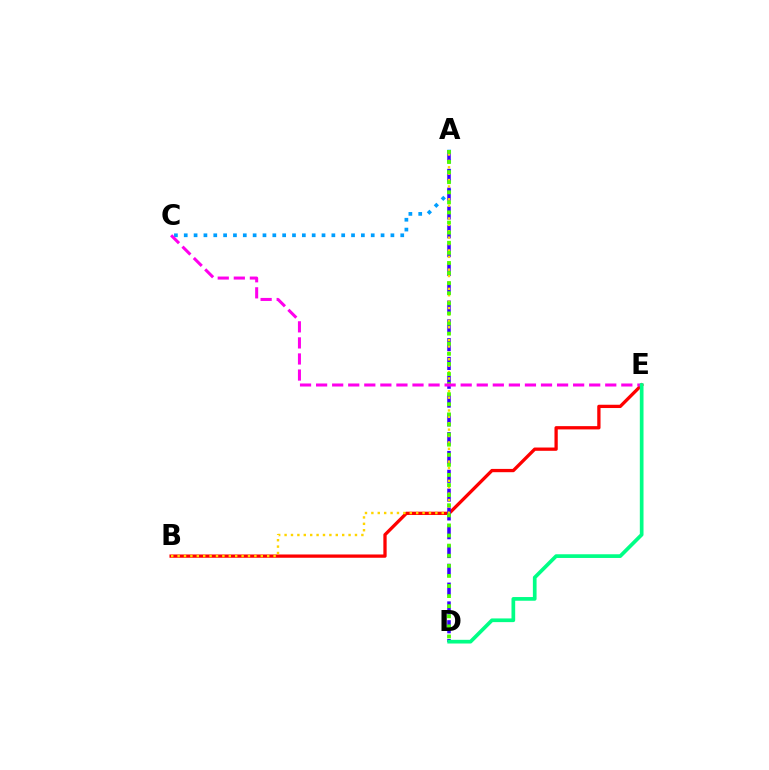{('A', 'C'): [{'color': '#009eff', 'line_style': 'dotted', 'thickness': 2.67}], ('B', 'E'): [{'color': '#ff0000', 'line_style': 'solid', 'thickness': 2.37}], ('A', 'D'): [{'color': '#3700ff', 'line_style': 'dashed', 'thickness': 2.55}, {'color': '#4fff00', 'line_style': 'dotted', 'thickness': 2.74}], ('A', 'B'): [{'color': '#ffd500', 'line_style': 'dotted', 'thickness': 1.74}], ('C', 'E'): [{'color': '#ff00ed', 'line_style': 'dashed', 'thickness': 2.18}], ('D', 'E'): [{'color': '#00ff86', 'line_style': 'solid', 'thickness': 2.66}]}